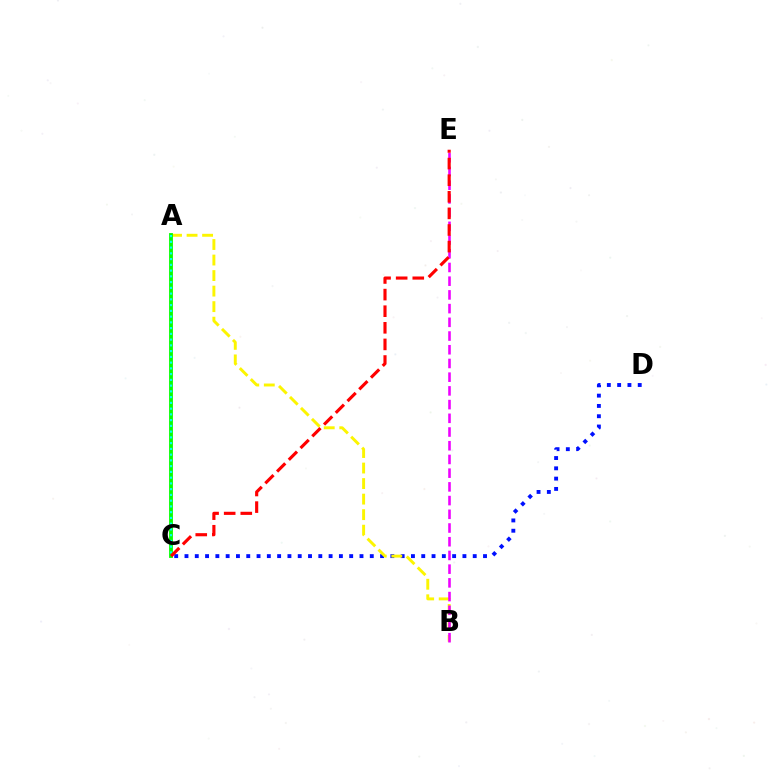{('C', 'D'): [{'color': '#0010ff', 'line_style': 'dotted', 'thickness': 2.8}], ('A', 'B'): [{'color': '#fcf500', 'line_style': 'dashed', 'thickness': 2.11}], ('B', 'E'): [{'color': '#ee00ff', 'line_style': 'dashed', 'thickness': 1.86}], ('A', 'C'): [{'color': '#08ff00', 'line_style': 'solid', 'thickness': 2.76}, {'color': '#00fff6', 'line_style': 'dotted', 'thickness': 1.56}], ('C', 'E'): [{'color': '#ff0000', 'line_style': 'dashed', 'thickness': 2.26}]}